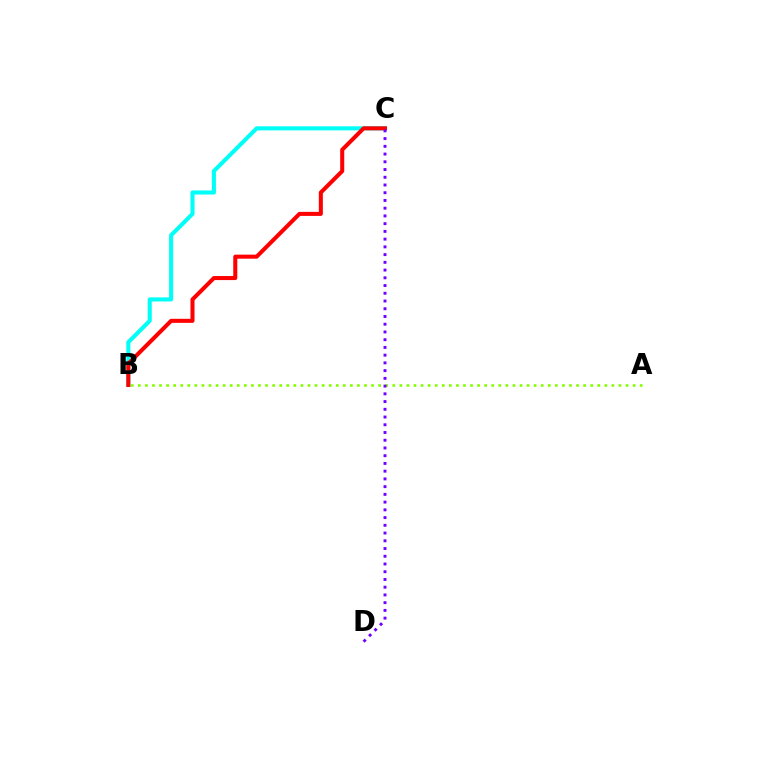{('B', 'C'): [{'color': '#00fff6', 'line_style': 'solid', 'thickness': 2.93}, {'color': '#ff0000', 'line_style': 'solid', 'thickness': 2.91}], ('A', 'B'): [{'color': '#84ff00', 'line_style': 'dotted', 'thickness': 1.92}], ('C', 'D'): [{'color': '#7200ff', 'line_style': 'dotted', 'thickness': 2.1}]}